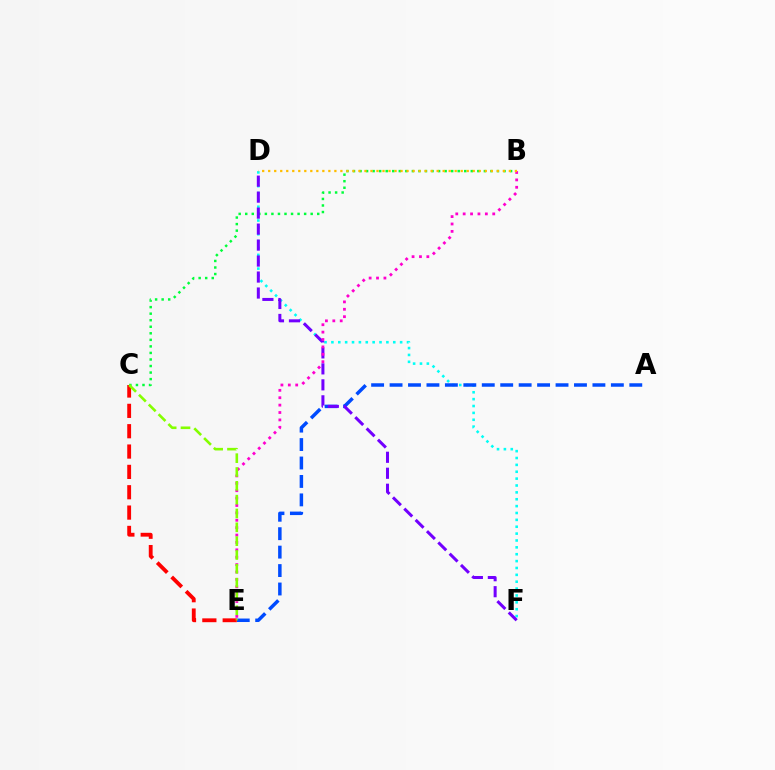{('D', 'F'): [{'color': '#00fff6', 'line_style': 'dotted', 'thickness': 1.87}, {'color': '#7200ff', 'line_style': 'dashed', 'thickness': 2.17}], ('B', 'C'): [{'color': '#00ff39', 'line_style': 'dotted', 'thickness': 1.78}], ('A', 'E'): [{'color': '#004bff', 'line_style': 'dashed', 'thickness': 2.51}], ('C', 'E'): [{'color': '#ff0000', 'line_style': 'dashed', 'thickness': 2.76}, {'color': '#84ff00', 'line_style': 'dashed', 'thickness': 1.88}], ('B', 'E'): [{'color': '#ff00cf', 'line_style': 'dotted', 'thickness': 2.01}], ('B', 'D'): [{'color': '#ffbd00', 'line_style': 'dotted', 'thickness': 1.63}]}